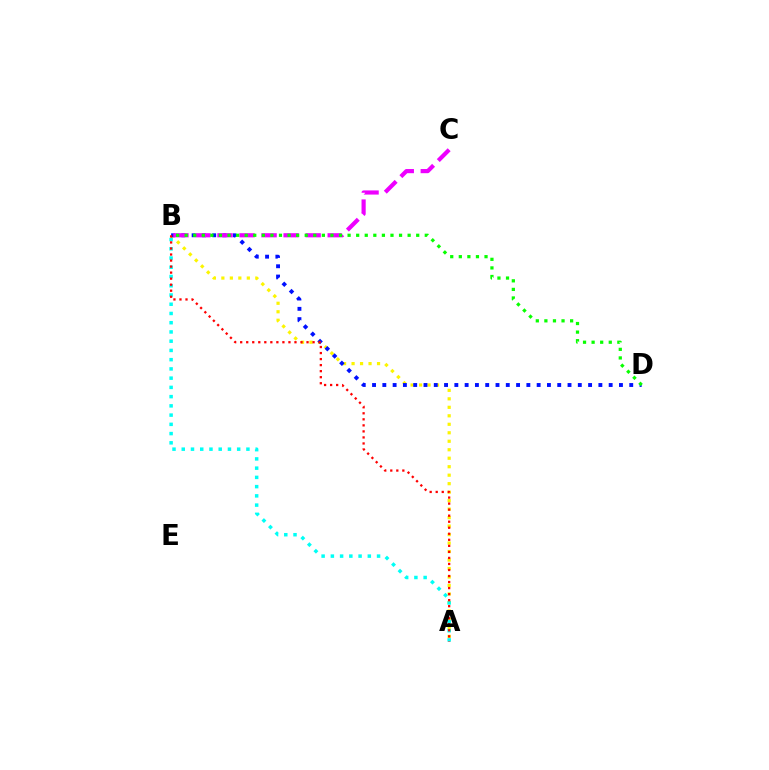{('A', 'B'): [{'color': '#fcf500', 'line_style': 'dotted', 'thickness': 2.31}, {'color': '#00fff6', 'line_style': 'dotted', 'thickness': 2.51}, {'color': '#ff0000', 'line_style': 'dotted', 'thickness': 1.64}], ('B', 'D'): [{'color': '#0010ff', 'line_style': 'dotted', 'thickness': 2.8}, {'color': '#08ff00', 'line_style': 'dotted', 'thickness': 2.33}], ('B', 'C'): [{'color': '#ee00ff', 'line_style': 'dashed', 'thickness': 2.99}]}